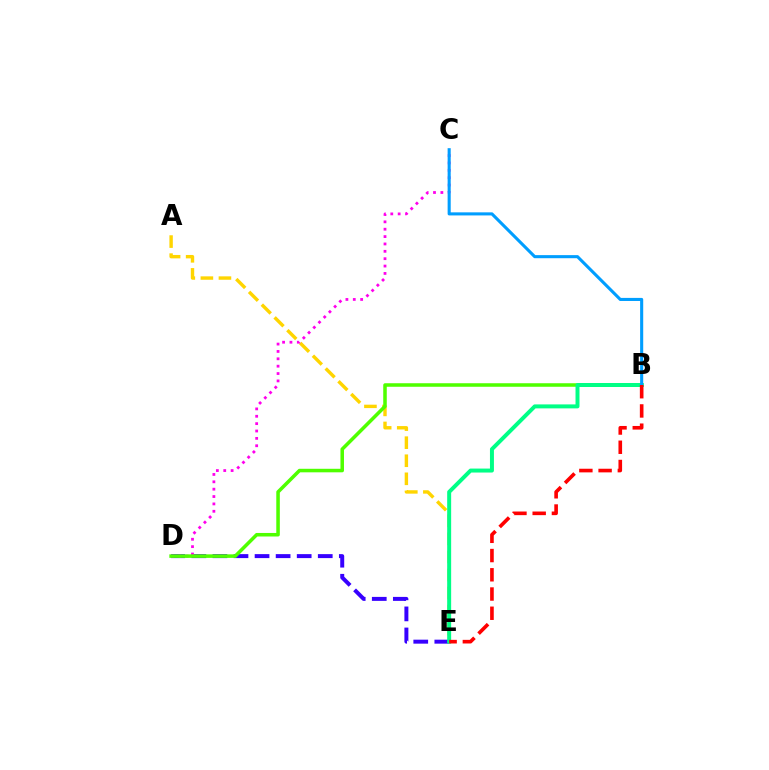{('D', 'E'): [{'color': '#3700ff', 'line_style': 'dashed', 'thickness': 2.86}], ('A', 'E'): [{'color': '#ffd500', 'line_style': 'dashed', 'thickness': 2.45}], ('C', 'D'): [{'color': '#ff00ed', 'line_style': 'dotted', 'thickness': 2.0}], ('B', 'D'): [{'color': '#4fff00', 'line_style': 'solid', 'thickness': 2.54}], ('B', 'E'): [{'color': '#00ff86', 'line_style': 'solid', 'thickness': 2.86}, {'color': '#ff0000', 'line_style': 'dashed', 'thickness': 2.61}], ('B', 'C'): [{'color': '#009eff', 'line_style': 'solid', 'thickness': 2.22}]}